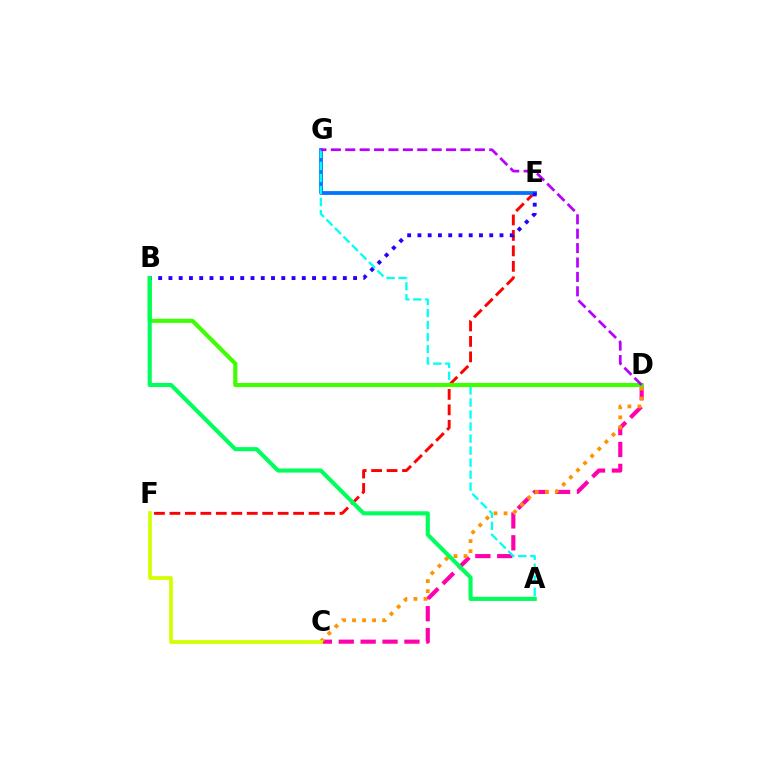{('C', 'D'): [{'color': '#ff00ac', 'line_style': 'dashed', 'thickness': 2.98}, {'color': '#ff9400', 'line_style': 'dotted', 'thickness': 2.73}], ('E', 'F'): [{'color': '#ff0000', 'line_style': 'dashed', 'thickness': 2.1}], ('C', 'F'): [{'color': '#d1ff00', 'line_style': 'solid', 'thickness': 2.67}], ('E', 'G'): [{'color': '#0074ff', 'line_style': 'solid', 'thickness': 2.71}], ('A', 'G'): [{'color': '#00fff6', 'line_style': 'dashed', 'thickness': 1.63}], ('B', 'D'): [{'color': '#3dff00', 'line_style': 'solid', 'thickness': 2.97}], ('B', 'E'): [{'color': '#2500ff', 'line_style': 'dotted', 'thickness': 2.79}], ('A', 'B'): [{'color': '#00ff5c', 'line_style': 'solid', 'thickness': 2.95}], ('D', 'G'): [{'color': '#b900ff', 'line_style': 'dashed', 'thickness': 1.96}]}